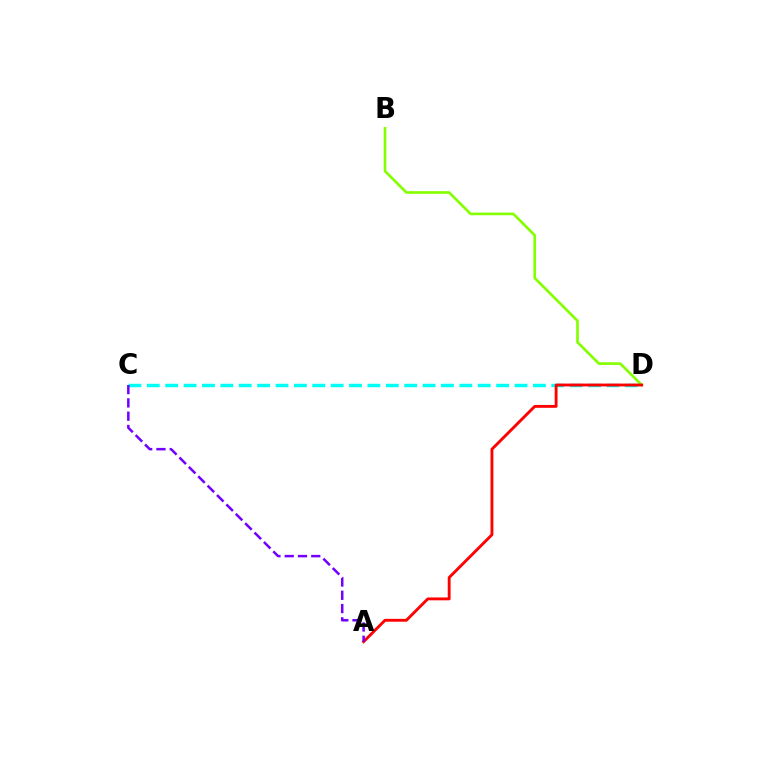{('C', 'D'): [{'color': '#00fff6', 'line_style': 'dashed', 'thickness': 2.5}], ('B', 'D'): [{'color': '#84ff00', 'line_style': 'solid', 'thickness': 1.91}], ('A', 'D'): [{'color': '#ff0000', 'line_style': 'solid', 'thickness': 2.06}], ('A', 'C'): [{'color': '#7200ff', 'line_style': 'dashed', 'thickness': 1.8}]}